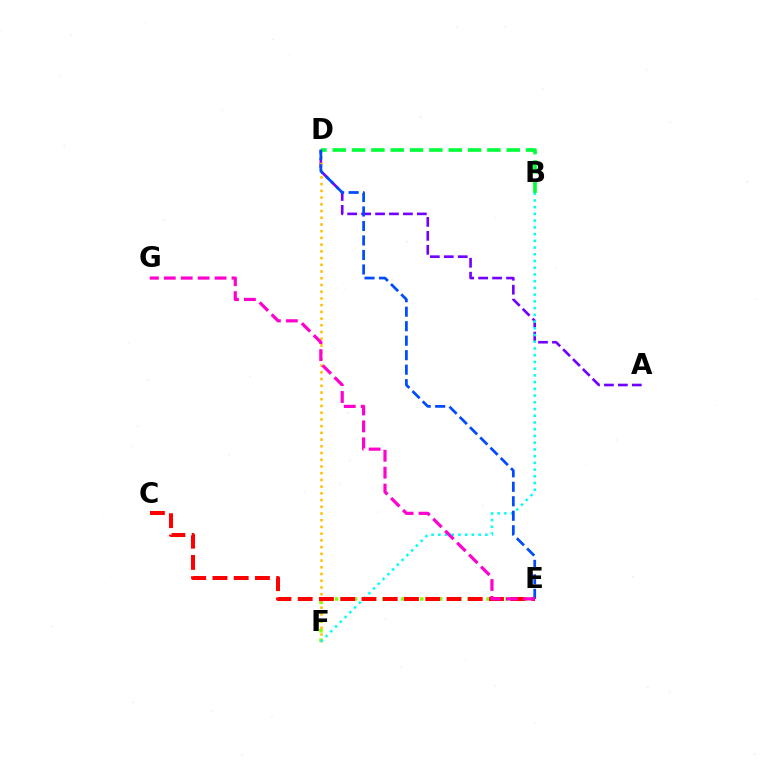{('A', 'D'): [{'color': '#7200ff', 'line_style': 'dashed', 'thickness': 1.89}], ('E', 'F'): [{'color': '#84ff00', 'line_style': 'dotted', 'thickness': 2.57}], ('D', 'F'): [{'color': '#ffbd00', 'line_style': 'dotted', 'thickness': 1.83}], ('B', 'F'): [{'color': '#00fff6', 'line_style': 'dotted', 'thickness': 1.83}], ('B', 'D'): [{'color': '#00ff39', 'line_style': 'dashed', 'thickness': 2.63}], ('D', 'E'): [{'color': '#004bff', 'line_style': 'dashed', 'thickness': 1.97}], ('C', 'E'): [{'color': '#ff0000', 'line_style': 'dashed', 'thickness': 2.89}], ('E', 'G'): [{'color': '#ff00cf', 'line_style': 'dashed', 'thickness': 2.3}]}